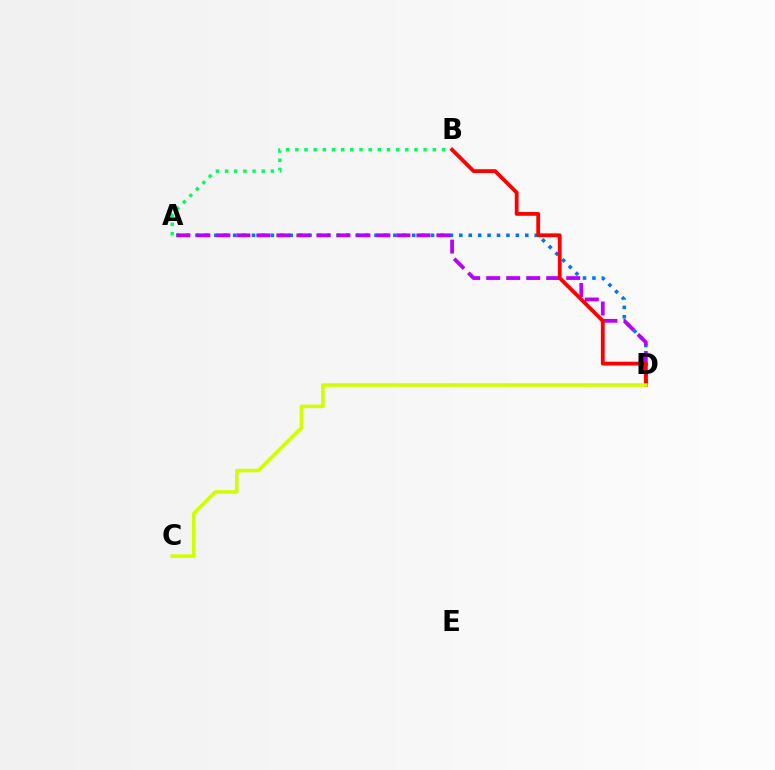{('A', 'D'): [{'color': '#0074ff', 'line_style': 'dotted', 'thickness': 2.56}, {'color': '#b900ff', 'line_style': 'dashed', 'thickness': 2.72}], ('A', 'B'): [{'color': '#00ff5c', 'line_style': 'dotted', 'thickness': 2.49}], ('B', 'D'): [{'color': '#ff0000', 'line_style': 'solid', 'thickness': 2.75}], ('C', 'D'): [{'color': '#d1ff00', 'line_style': 'solid', 'thickness': 2.58}]}